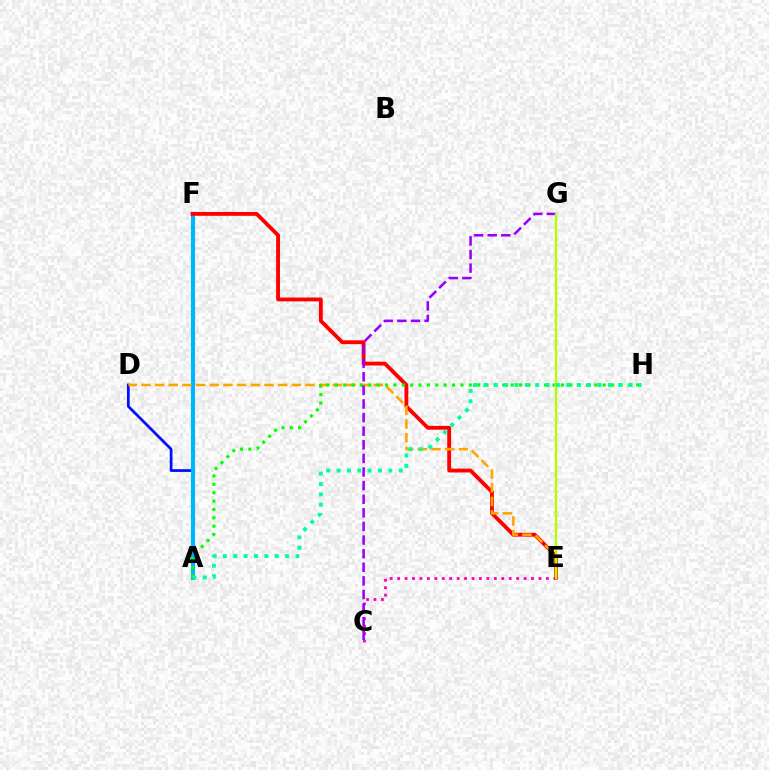{('A', 'D'): [{'color': '#0010ff', 'line_style': 'solid', 'thickness': 1.99}], ('C', 'E'): [{'color': '#ff00bd', 'line_style': 'dotted', 'thickness': 2.02}], ('A', 'F'): [{'color': '#00b5ff', 'line_style': 'solid', 'thickness': 2.97}], ('E', 'F'): [{'color': '#ff0000', 'line_style': 'solid', 'thickness': 2.76}], ('D', 'E'): [{'color': '#ffa500', 'line_style': 'dashed', 'thickness': 1.86}], ('A', 'H'): [{'color': '#08ff00', 'line_style': 'dotted', 'thickness': 2.27}, {'color': '#00ff9d', 'line_style': 'dotted', 'thickness': 2.82}], ('C', 'G'): [{'color': '#9b00ff', 'line_style': 'dashed', 'thickness': 1.85}], ('E', 'G'): [{'color': '#b3ff00', 'line_style': 'solid', 'thickness': 1.69}]}